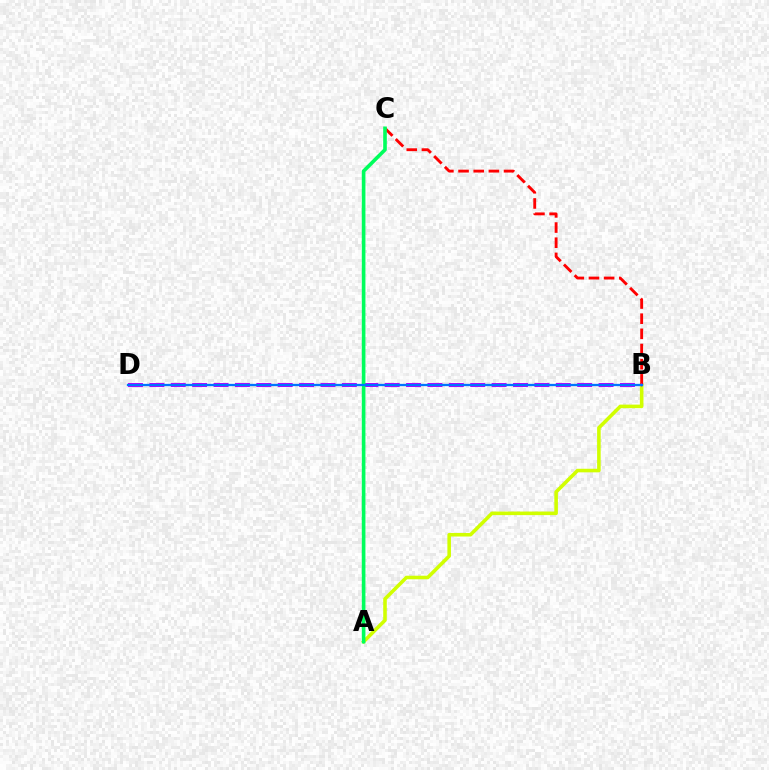{('A', 'B'): [{'color': '#d1ff00', 'line_style': 'solid', 'thickness': 2.57}], ('B', 'C'): [{'color': '#ff0000', 'line_style': 'dashed', 'thickness': 2.06}], ('B', 'D'): [{'color': '#b900ff', 'line_style': 'dashed', 'thickness': 2.91}, {'color': '#0074ff', 'line_style': 'solid', 'thickness': 1.66}], ('A', 'C'): [{'color': '#00ff5c', 'line_style': 'solid', 'thickness': 2.61}]}